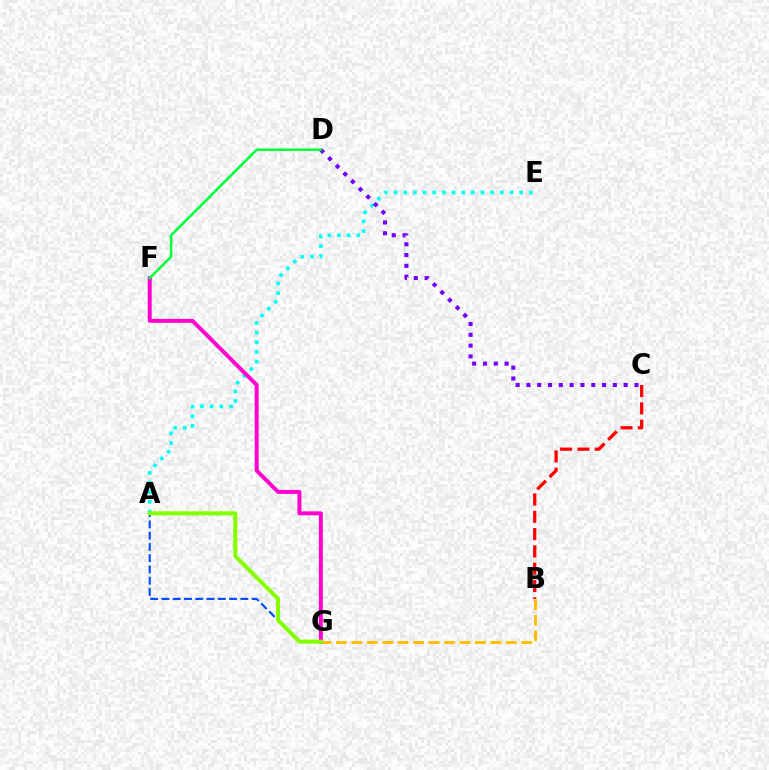{('B', 'C'): [{'color': '#ff0000', 'line_style': 'dashed', 'thickness': 2.35}], ('B', 'G'): [{'color': '#ffbd00', 'line_style': 'dashed', 'thickness': 2.1}], ('A', 'E'): [{'color': '#00fff6', 'line_style': 'dotted', 'thickness': 2.62}], ('F', 'G'): [{'color': '#ff00cf', 'line_style': 'solid', 'thickness': 2.83}], ('A', 'G'): [{'color': '#004bff', 'line_style': 'dashed', 'thickness': 1.53}, {'color': '#84ff00', 'line_style': 'solid', 'thickness': 2.9}], ('C', 'D'): [{'color': '#7200ff', 'line_style': 'dotted', 'thickness': 2.94}], ('D', 'F'): [{'color': '#00ff39', 'line_style': 'solid', 'thickness': 1.81}]}